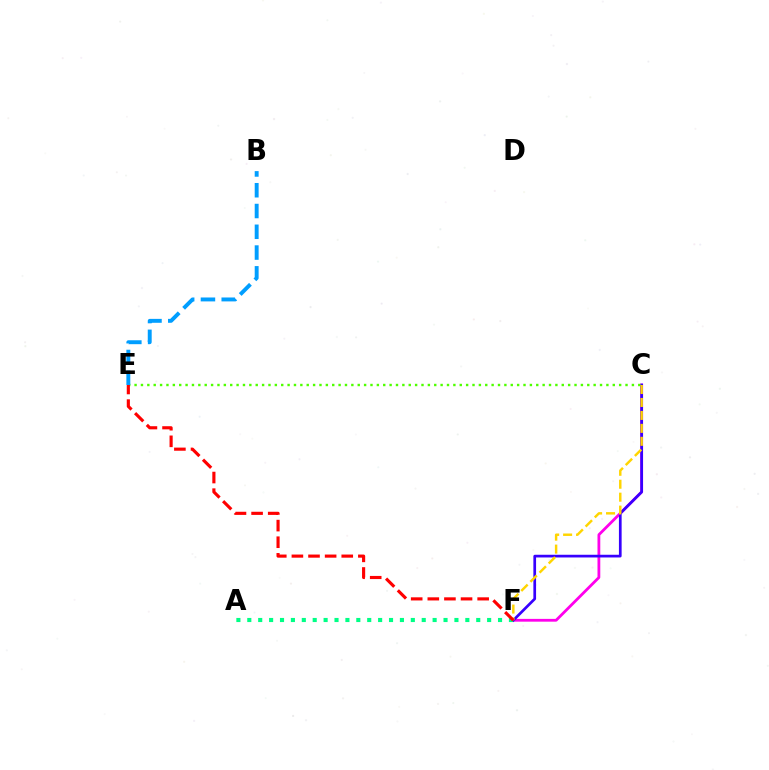{('C', 'F'): [{'color': '#ff00ed', 'line_style': 'solid', 'thickness': 2.01}, {'color': '#3700ff', 'line_style': 'solid', 'thickness': 1.95}, {'color': '#ffd500', 'line_style': 'dashed', 'thickness': 1.76}], ('C', 'E'): [{'color': '#4fff00', 'line_style': 'dotted', 'thickness': 1.73}], ('A', 'F'): [{'color': '#00ff86', 'line_style': 'dotted', 'thickness': 2.96}], ('E', 'F'): [{'color': '#ff0000', 'line_style': 'dashed', 'thickness': 2.26}], ('B', 'E'): [{'color': '#009eff', 'line_style': 'dashed', 'thickness': 2.82}]}